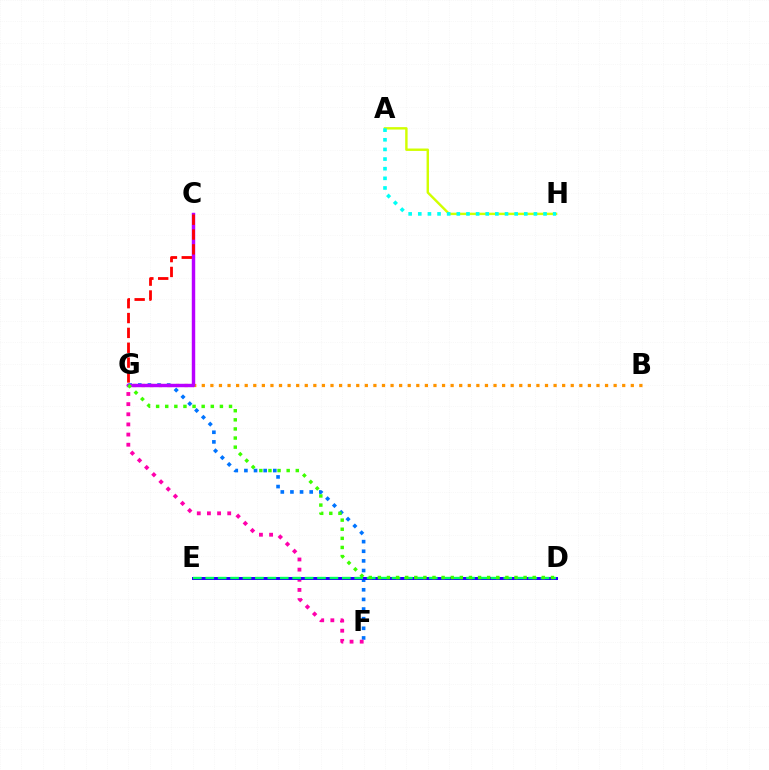{('F', 'G'): [{'color': '#0074ff', 'line_style': 'dotted', 'thickness': 2.62}, {'color': '#ff00ac', 'line_style': 'dotted', 'thickness': 2.76}], ('B', 'G'): [{'color': '#ff9400', 'line_style': 'dotted', 'thickness': 2.33}], ('D', 'E'): [{'color': '#2500ff', 'line_style': 'solid', 'thickness': 2.15}, {'color': '#00ff5c', 'line_style': 'dashed', 'thickness': 1.69}], ('C', 'G'): [{'color': '#b900ff', 'line_style': 'solid', 'thickness': 2.48}, {'color': '#ff0000', 'line_style': 'dashed', 'thickness': 2.02}], ('D', 'G'): [{'color': '#3dff00', 'line_style': 'dotted', 'thickness': 2.47}], ('A', 'H'): [{'color': '#d1ff00', 'line_style': 'solid', 'thickness': 1.74}, {'color': '#00fff6', 'line_style': 'dotted', 'thickness': 2.62}]}